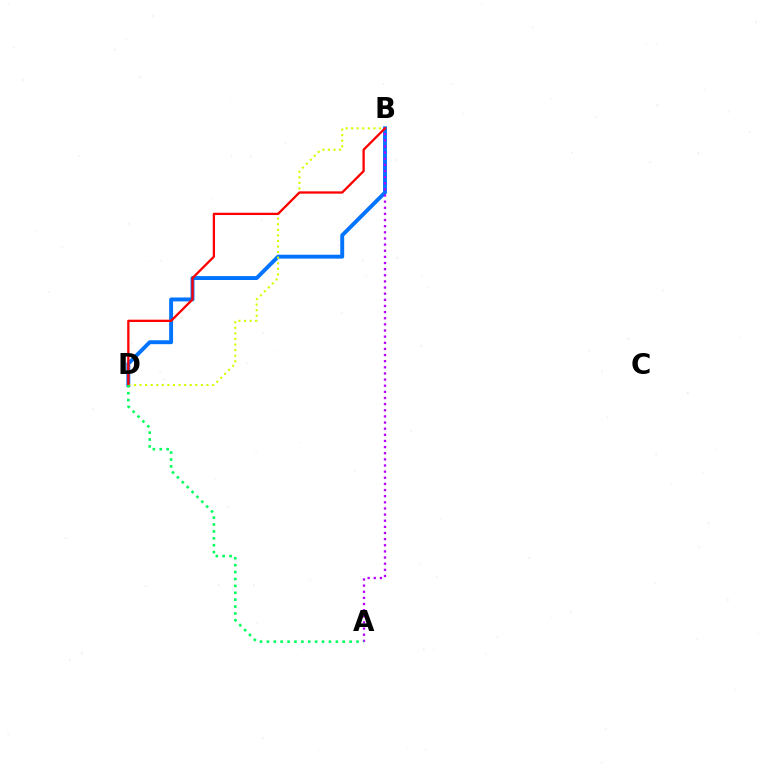{('B', 'D'): [{'color': '#0074ff', 'line_style': 'solid', 'thickness': 2.81}, {'color': '#d1ff00', 'line_style': 'dotted', 'thickness': 1.51}, {'color': '#ff0000', 'line_style': 'solid', 'thickness': 1.65}], ('A', 'B'): [{'color': '#b900ff', 'line_style': 'dotted', 'thickness': 1.67}], ('A', 'D'): [{'color': '#00ff5c', 'line_style': 'dotted', 'thickness': 1.87}]}